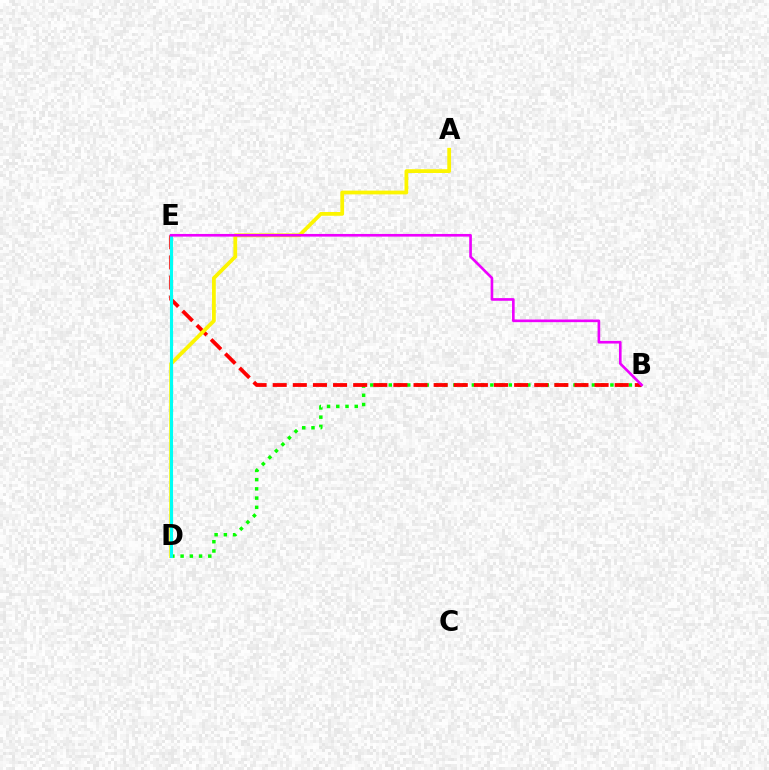{('B', 'D'): [{'color': '#08ff00', 'line_style': 'dotted', 'thickness': 2.51}], ('B', 'E'): [{'color': '#ff0000', 'line_style': 'dashed', 'thickness': 2.73}, {'color': '#ee00ff', 'line_style': 'solid', 'thickness': 1.9}], ('A', 'D'): [{'color': '#fcf500', 'line_style': 'solid', 'thickness': 2.72}], ('D', 'E'): [{'color': '#0010ff', 'line_style': 'dashed', 'thickness': 2.03}, {'color': '#00fff6', 'line_style': 'solid', 'thickness': 2.24}]}